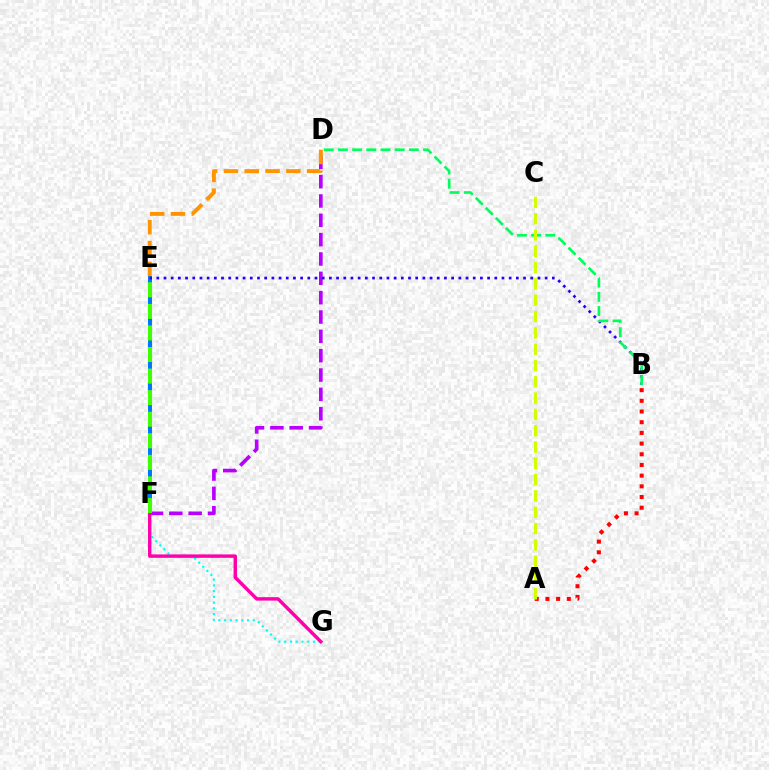{('F', 'G'): [{'color': '#00fff6', 'line_style': 'dotted', 'thickness': 1.56}, {'color': '#ff00ac', 'line_style': 'solid', 'thickness': 2.46}], ('D', 'F'): [{'color': '#b900ff', 'line_style': 'dashed', 'thickness': 2.63}], ('E', 'F'): [{'color': '#0074ff', 'line_style': 'solid', 'thickness': 2.85}, {'color': '#3dff00', 'line_style': 'dashed', 'thickness': 2.93}], ('B', 'E'): [{'color': '#2500ff', 'line_style': 'dotted', 'thickness': 1.95}], ('B', 'D'): [{'color': '#00ff5c', 'line_style': 'dashed', 'thickness': 1.93}], ('D', 'E'): [{'color': '#ff9400', 'line_style': 'dashed', 'thickness': 2.83}], ('A', 'B'): [{'color': '#ff0000', 'line_style': 'dotted', 'thickness': 2.9}], ('A', 'C'): [{'color': '#d1ff00', 'line_style': 'dashed', 'thickness': 2.22}]}